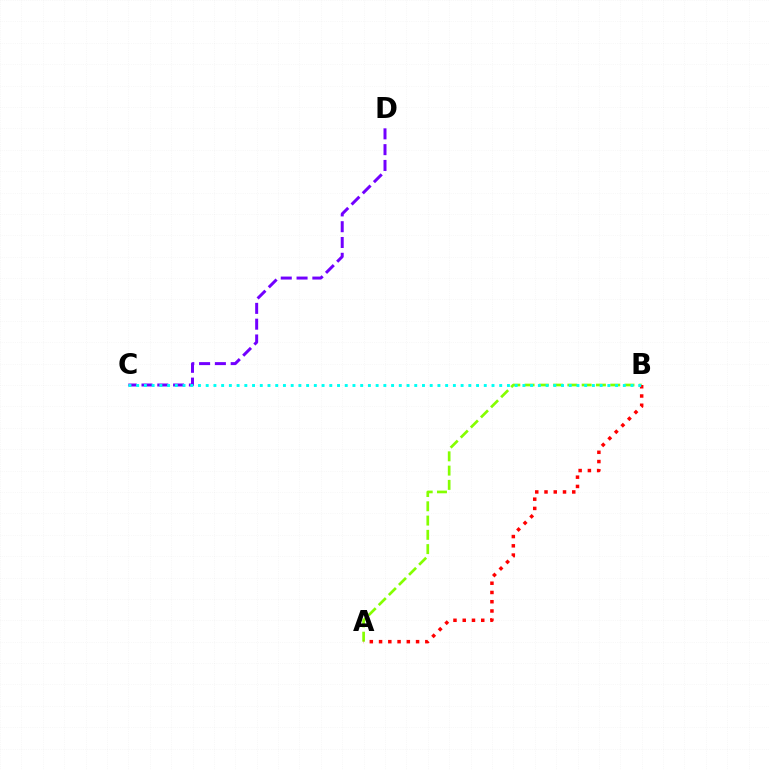{('A', 'B'): [{'color': '#84ff00', 'line_style': 'dashed', 'thickness': 1.94}, {'color': '#ff0000', 'line_style': 'dotted', 'thickness': 2.51}], ('C', 'D'): [{'color': '#7200ff', 'line_style': 'dashed', 'thickness': 2.15}], ('B', 'C'): [{'color': '#00fff6', 'line_style': 'dotted', 'thickness': 2.1}]}